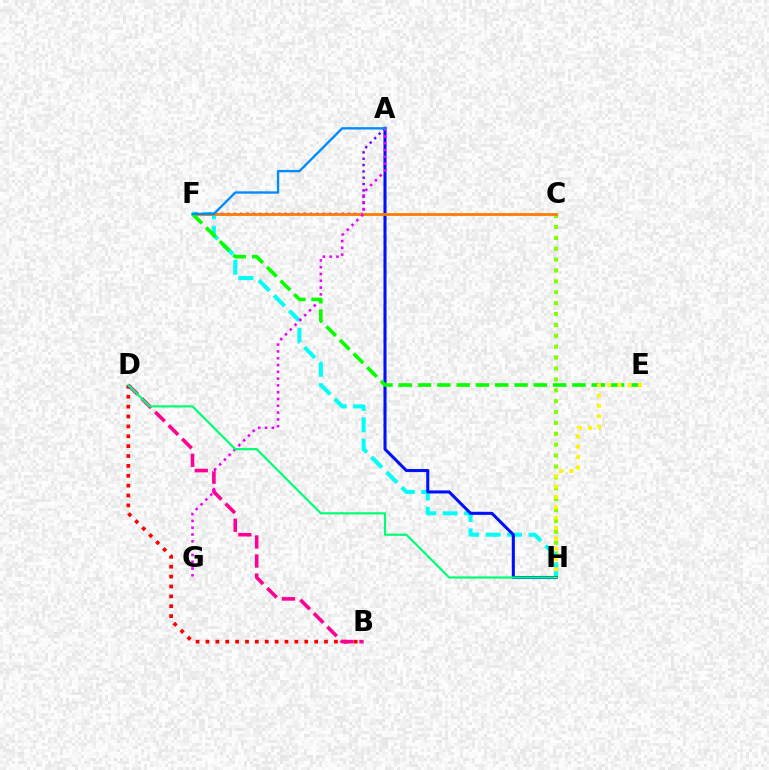{('C', 'H'): [{'color': '#84ff00', 'line_style': 'dotted', 'thickness': 2.96}], ('B', 'D'): [{'color': '#ff0000', 'line_style': 'dotted', 'thickness': 2.68}, {'color': '#ff0094', 'line_style': 'dashed', 'thickness': 2.59}], ('F', 'H'): [{'color': '#00fff6', 'line_style': 'dashed', 'thickness': 2.91}], ('A', 'F'): [{'color': '#7200ff', 'line_style': 'dotted', 'thickness': 1.72}, {'color': '#008cff', 'line_style': 'solid', 'thickness': 1.69}], ('A', 'H'): [{'color': '#0010ff', 'line_style': 'solid', 'thickness': 2.2}], ('C', 'F'): [{'color': '#ff7c00', 'line_style': 'solid', 'thickness': 2.01}], ('A', 'G'): [{'color': '#ee00ff', 'line_style': 'dotted', 'thickness': 1.85}], ('E', 'F'): [{'color': '#08ff00', 'line_style': 'dashed', 'thickness': 2.62}], ('D', 'H'): [{'color': '#00ff74', 'line_style': 'solid', 'thickness': 1.58}], ('E', 'H'): [{'color': '#fcf500', 'line_style': 'dotted', 'thickness': 2.8}]}